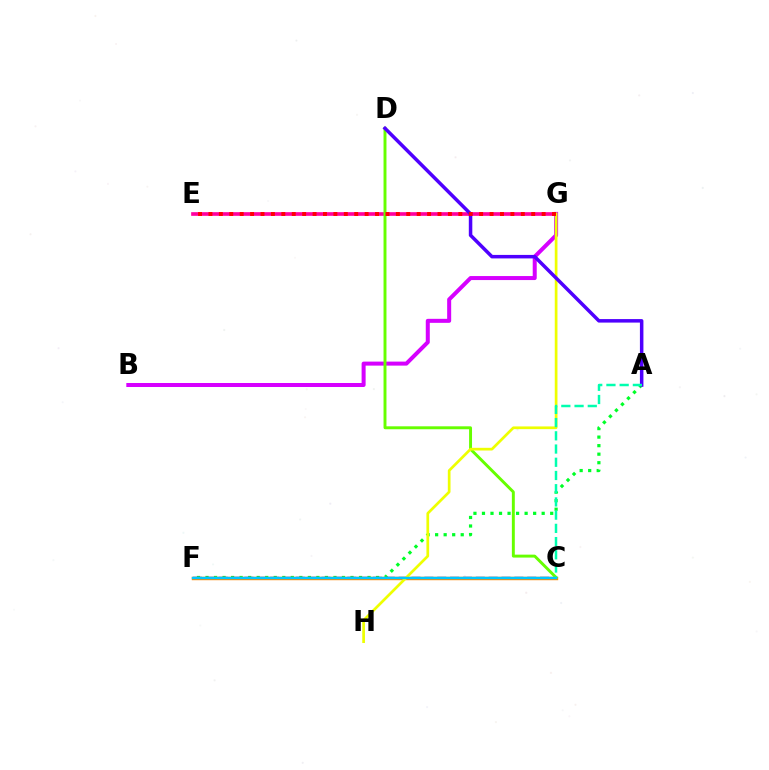{('A', 'F'): [{'color': '#00ff27', 'line_style': 'dotted', 'thickness': 2.32}], ('C', 'F'): [{'color': '#003fff', 'line_style': 'dashed', 'thickness': 1.75}, {'color': '#ff8800', 'line_style': 'solid', 'thickness': 2.46}, {'color': '#00c7ff', 'line_style': 'solid', 'thickness': 1.73}], ('E', 'G'): [{'color': '#ff00a0', 'line_style': 'solid', 'thickness': 2.64}, {'color': '#ff0000', 'line_style': 'dotted', 'thickness': 2.83}], ('B', 'G'): [{'color': '#d600ff', 'line_style': 'solid', 'thickness': 2.89}], ('C', 'D'): [{'color': '#66ff00', 'line_style': 'solid', 'thickness': 2.11}], ('G', 'H'): [{'color': '#eeff00', 'line_style': 'solid', 'thickness': 1.95}], ('A', 'D'): [{'color': '#4f00ff', 'line_style': 'solid', 'thickness': 2.52}], ('A', 'C'): [{'color': '#00ffaf', 'line_style': 'dashed', 'thickness': 1.8}]}